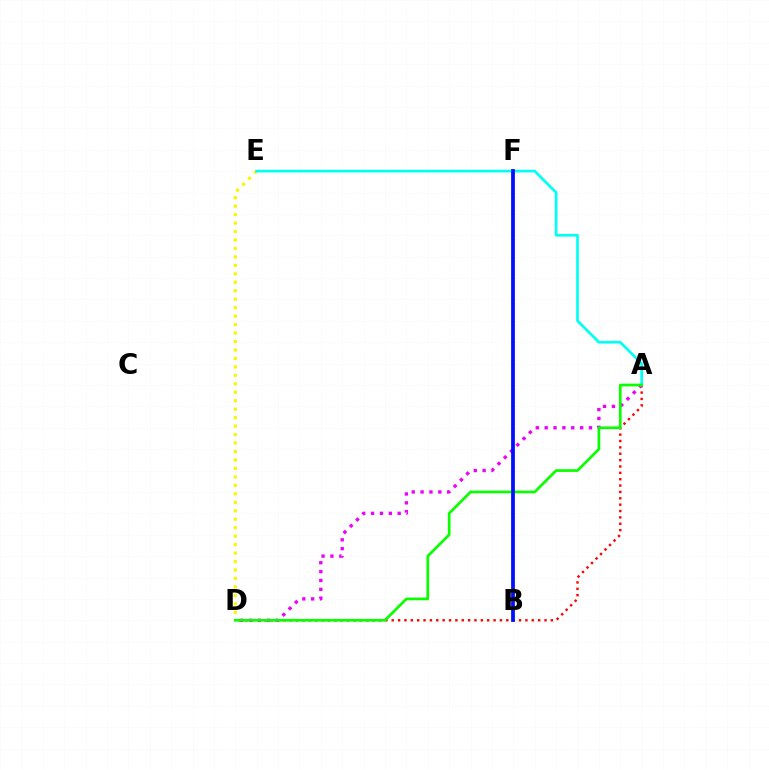{('A', 'D'): [{'color': '#ff0000', 'line_style': 'dotted', 'thickness': 1.73}, {'color': '#ee00ff', 'line_style': 'dotted', 'thickness': 2.41}, {'color': '#08ff00', 'line_style': 'solid', 'thickness': 1.94}], ('D', 'E'): [{'color': '#fcf500', 'line_style': 'dotted', 'thickness': 2.3}], ('A', 'E'): [{'color': '#00fff6', 'line_style': 'solid', 'thickness': 1.93}], ('B', 'F'): [{'color': '#0010ff', 'line_style': 'solid', 'thickness': 2.72}]}